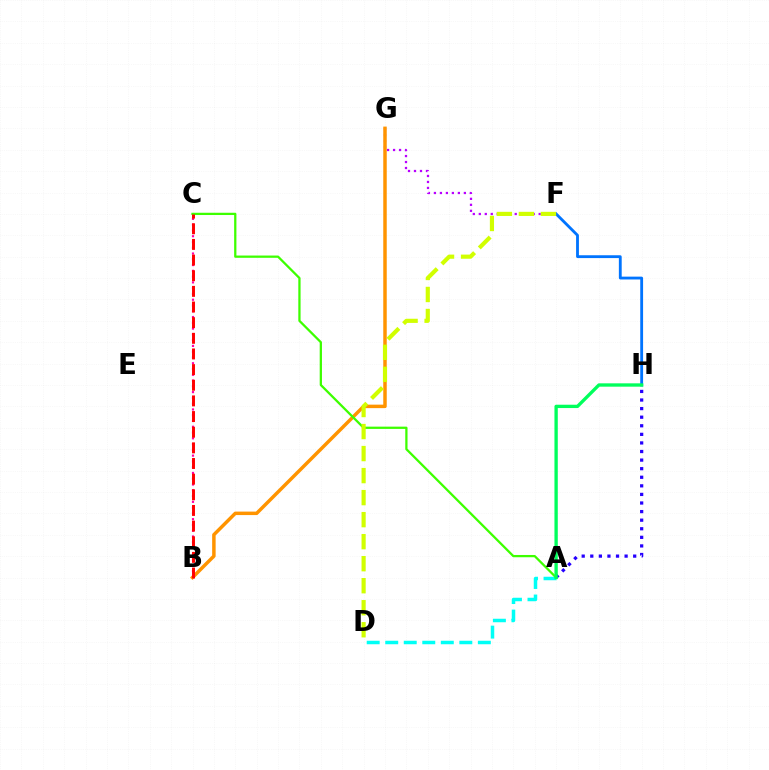{('B', 'C'): [{'color': '#ff00ac', 'line_style': 'dotted', 'thickness': 1.57}, {'color': '#ff0000', 'line_style': 'dashed', 'thickness': 2.13}], ('A', 'D'): [{'color': '#00fff6', 'line_style': 'dashed', 'thickness': 2.52}], ('F', 'H'): [{'color': '#0074ff', 'line_style': 'solid', 'thickness': 2.04}], ('A', 'H'): [{'color': '#2500ff', 'line_style': 'dotted', 'thickness': 2.33}, {'color': '#00ff5c', 'line_style': 'solid', 'thickness': 2.4}], ('F', 'G'): [{'color': '#b900ff', 'line_style': 'dotted', 'thickness': 1.63}], ('B', 'G'): [{'color': '#ff9400', 'line_style': 'solid', 'thickness': 2.5}], ('A', 'C'): [{'color': '#3dff00', 'line_style': 'solid', 'thickness': 1.63}], ('D', 'F'): [{'color': '#d1ff00', 'line_style': 'dashed', 'thickness': 2.99}]}